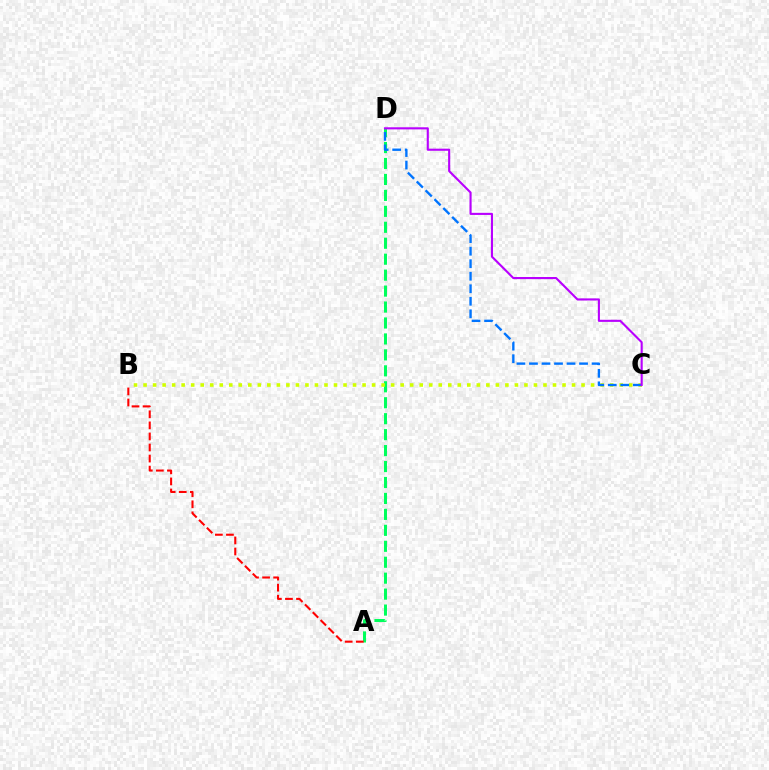{('A', 'D'): [{'color': '#00ff5c', 'line_style': 'dashed', 'thickness': 2.17}], ('B', 'C'): [{'color': '#d1ff00', 'line_style': 'dotted', 'thickness': 2.59}], ('C', 'D'): [{'color': '#0074ff', 'line_style': 'dashed', 'thickness': 1.7}, {'color': '#b900ff', 'line_style': 'solid', 'thickness': 1.52}], ('A', 'B'): [{'color': '#ff0000', 'line_style': 'dashed', 'thickness': 1.5}]}